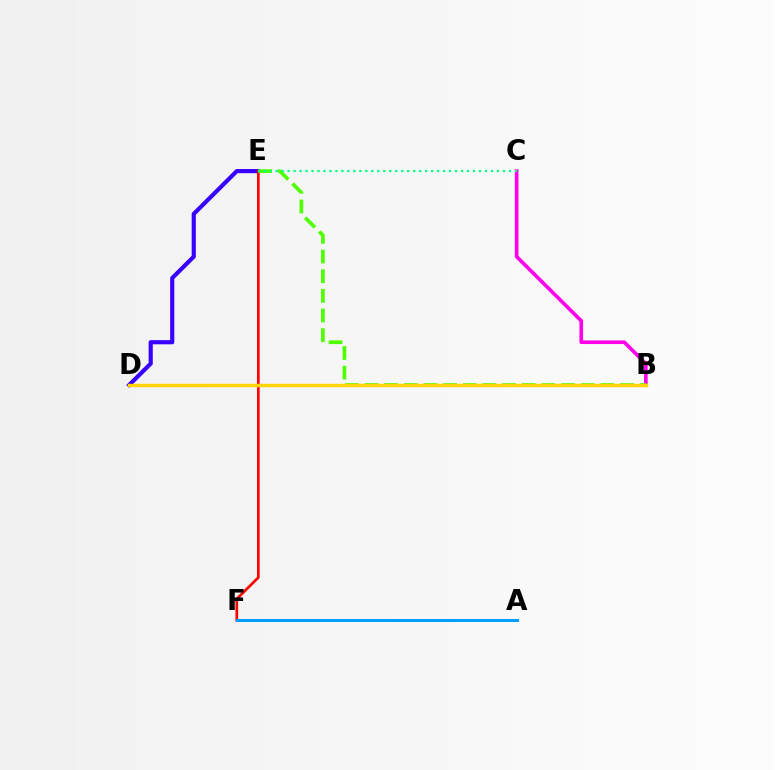{('D', 'E'): [{'color': '#3700ff', 'line_style': 'solid', 'thickness': 2.99}], ('B', 'C'): [{'color': '#ff00ed', 'line_style': 'solid', 'thickness': 2.62}], ('E', 'F'): [{'color': '#ff0000', 'line_style': 'solid', 'thickness': 1.94}], ('B', 'E'): [{'color': '#4fff00', 'line_style': 'dashed', 'thickness': 2.67}], ('B', 'D'): [{'color': '#ffd500', 'line_style': 'solid', 'thickness': 2.46}], ('A', 'F'): [{'color': '#009eff', 'line_style': 'solid', 'thickness': 2.17}], ('C', 'E'): [{'color': '#00ff86', 'line_style': 'dotted', 'thickness': 1.62}]}